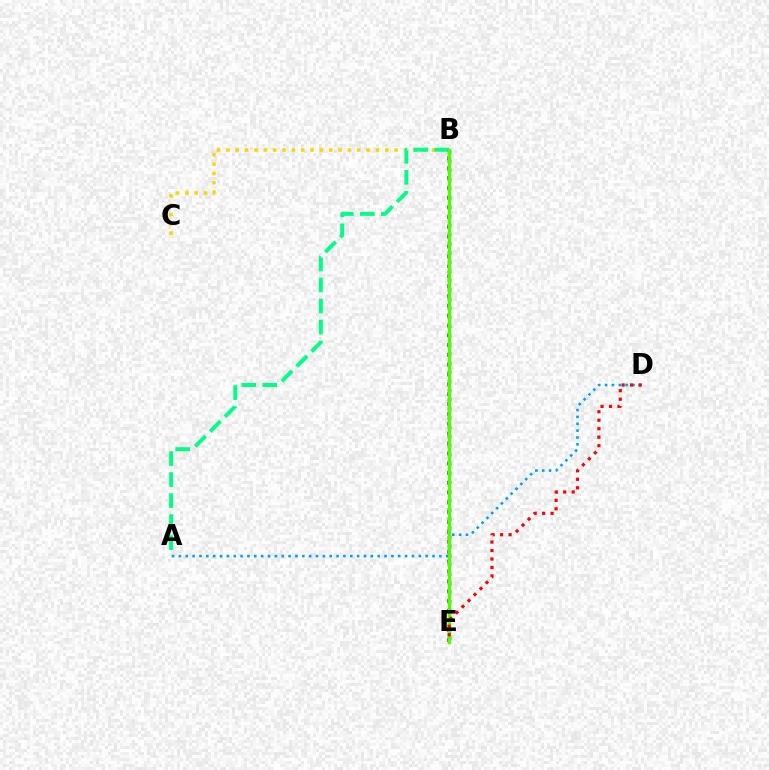{('B', 'C'): [{'color': '#ffd500', 'line_style': 'dotted', 'thickness': 2.54}], ('B', 'E'): [{'color': '#ff00ed', 'line_style': 'dotted', 'thickness': 2.67}, {'color': '#3700ff', 'line_style': 'dotted', 'thickness': 2.49}, {'color': '#4fff00', 'line_style': 'solid', 'thickness': 2.48}], ('A', 'B'): [{'color': '#00ff86', 'line_style': 'dashed', 'thickness': 2.85}], ('A', 'D'): [{'color': '#009eff', 'line_style': 'dotted', 'thickness': 1.86}], ('D', 'E'): [{'color': '#ff0000', 'line_style': 'dotted', 'thickness': 2.31}]}